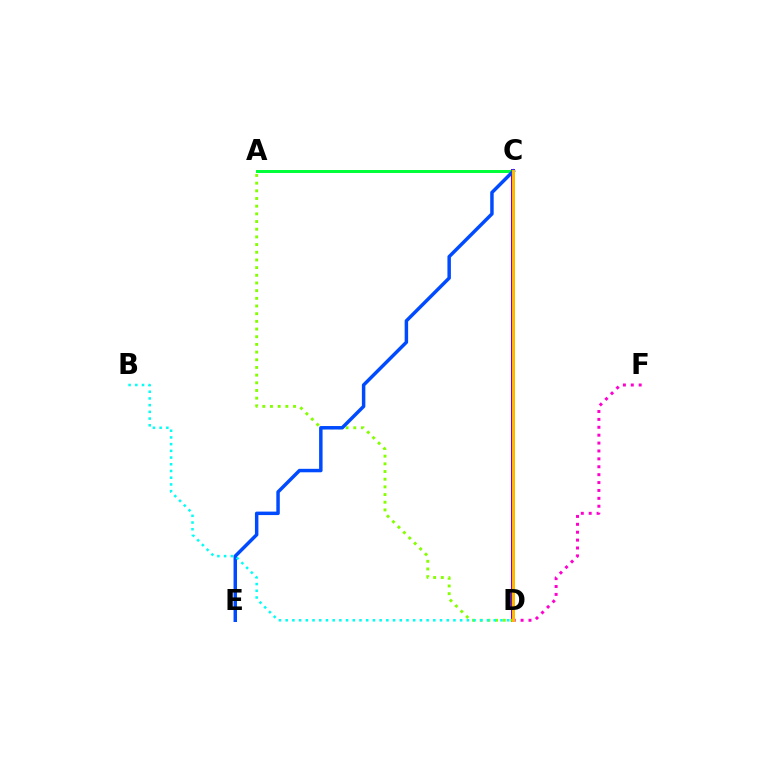{('C', 'D'): [{'color': '#7200ff', 'line_style': 'solid', 'thickness': 2.87}, {'color': '#ff0000', 'line_style': 'solid', 'thickness': 1.64}, {'color': '#ffbd00', 'line_style': 'solid', 'thickness': 2.11}], ('A', 'C'): [{'color': '#00ff39', 'line_style': 'solid', 'thickness': 2.15}], ('A', 'D'): [{'color': '#84ff00', 'line_style': 'dotted', 'thickness': 2.09}], ('C', 'E'): [{'color': '#004bff', 'line_style': 'solid', 'thickness': 2.5}], ('D', 'F'): [{'color': '#ff00cf', 'line_style': 'dotted', 'thickness': 2.14}], ('B', 'D'): [{'color': '#00fff6', 'line_style': 'dotted', 'thickness': 1.82}]}